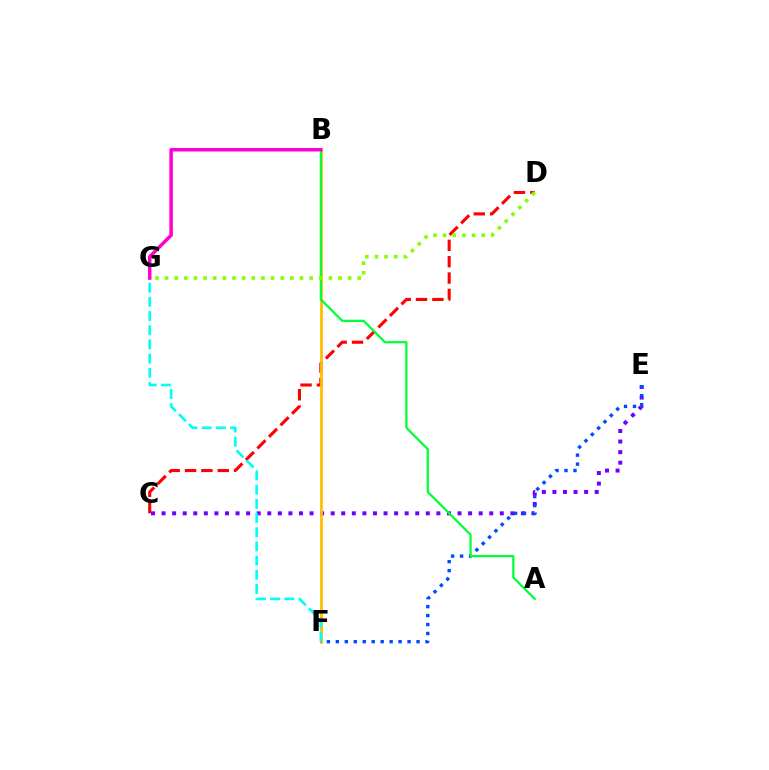{('C', 'D'): [{'color': '#ff0000', 'line_style': 'dashed', 'thickness': 2.22}], ('C', 'E'): [{'color': '#7200ff', 'line_style': 'dotted', 'thickness': 2.87}], ('B', 'F'): [{'color': '#ffbd00', 'line_style': 'solid', 'thickness': 1.98}], ('E', 'F'): [{'color': '#004bff', 'line_style': 'dotted', 'thickness': 2.44}], ('A', 'B'): [{'color': '#00ff39', 'line_style': 'solid', 'thickness': 1.63}], ('D', 'G'): [{'color': '#84ff00', 'line_style': 'dotted', 'thickness': 2.62}], ('F', 'G'): [{'color': '#00fff6', 'line_style': 'dashed', 'thickness': 1.93}], ('B', 'G'): [{'color': '#ff00cf', 'line_style': 'solid', 'thickness': 2.53}]}